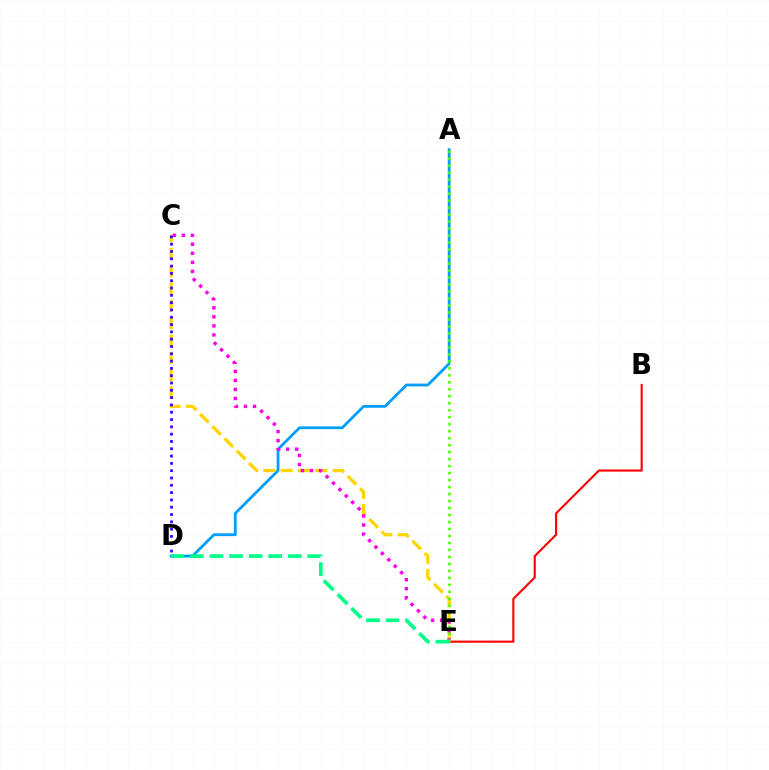{('A', 'D'): [{'color': '#009eff', 'line_style': 'solid', 'thickness': 2.01}], ('C', 'E'): [{'color': '#ffd500', 'line_style': 'dashed', 'thickness': 2.36}, {'color': '#ff00ed', 'line_style': 'dotted', 'thickness': 2.46}], ('B', 'E'): [{'color': '#ff0000', 'line_style': 'solid', 'thickness': 1.52}], ('A', 'E'): [{'color': '#4fff00', 'line_style': 'dotted', 'thickness': 1.9}], ('D', 'E'): [{'color': '#00ff86', 'line_style': 'dashed', 'thickness': 2.66}], ('C', 'D'): [{'color': '#3700ff', 'line_style': 'dotted', 'thickness': 1.99}]}